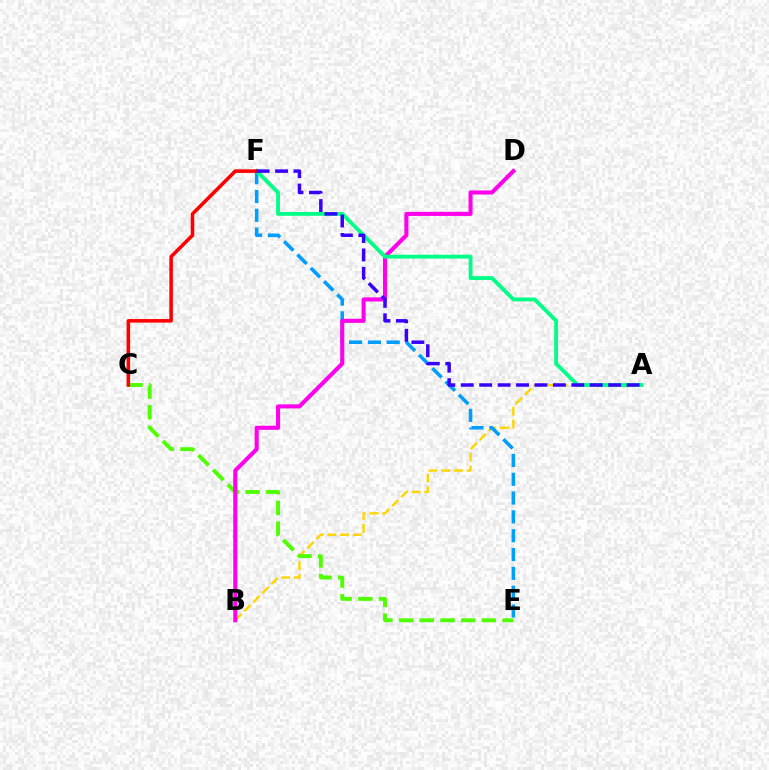{('A', 'B'): [{'color': '#ffd500', 'line_style': 'dashed', 'thickness': 1.73}], ('E', 'F'): [{'color': '#009eff', 'line_style': 'dashed', 'thickness': 2.56}], ('C', 'E'): [{'color': '#4fff00', 'line_style': 'dashed', 'thickness': 2.81}], ('B', 'D'): [{'color': '#ff00ed', 'line_style': 'solid', 'thickness': 2.93}], ('A', 'F'): [{'color': '#00ff86', 'line_style': 'solid', 'thickness': 2.76}, {'color': '#3700ff', 'line_style': 'dashed', 'thickness': 2.5}], ('C', 'F'): [{'color': '#ff0000', 'line_style': 'solid', 'thickness': 2.56}]}